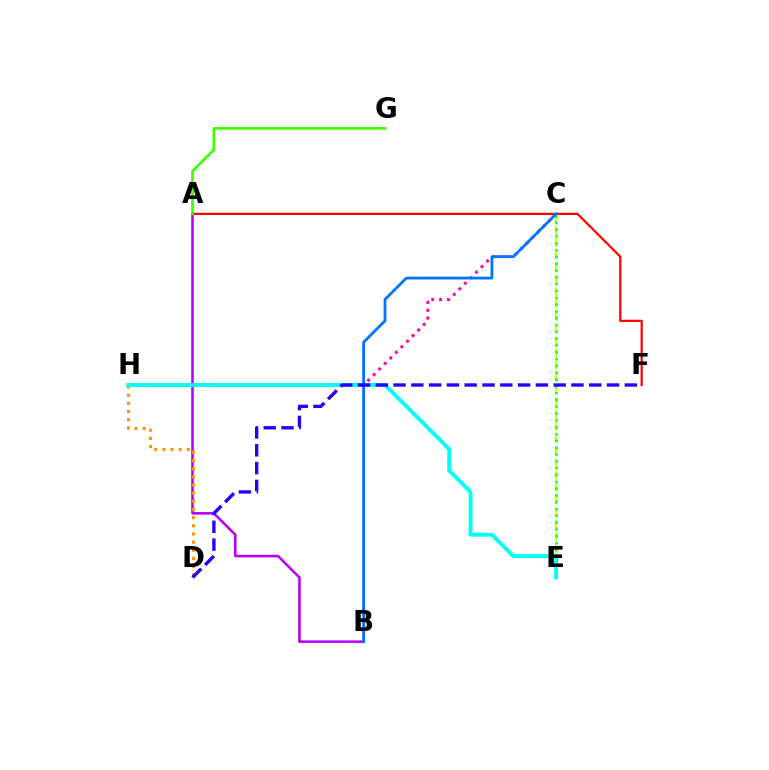{('C', 'E'): [{'color': '#d1ff00', 'line_style': 'dashed', 'thickness': 1.66}, {'color': '#00ff5c', 'line_style': 'dotted', 'thickness': 1.85}], ('C', 'H'): [{'color': '#ff00ac', 'line_style': 'dotted', 'thickness': 2.14}], ('A', 'B'): [{'color': '#b900ff', 'line_style': 'solid', 'thickness': 1.85}], ('A', 'F'): [{'color': '#ff0000', 'line_style': 'solid', 'thickness': 1.6}], ('D', 'H'): [{'color': '#ff9400', 'line_style': 'dotted', 'thickness': 2.21}], ('A', 'G'): [{'color': '#3dff00', 'line_style': 'solid', 'thickness': 1.92}], ('E', 'H'): [{'color': '#00fff6', 'line_style': 'solid', 'thickness': 2.8}], ('B', 'C'): [{'color': '#0074ff', 'line_style': 'solid', 'thickness': 2.01}], ('D', 'F'): [{'color': '#2500ff', 'line_style': 'dashed', 'thickness': 2.42}]}